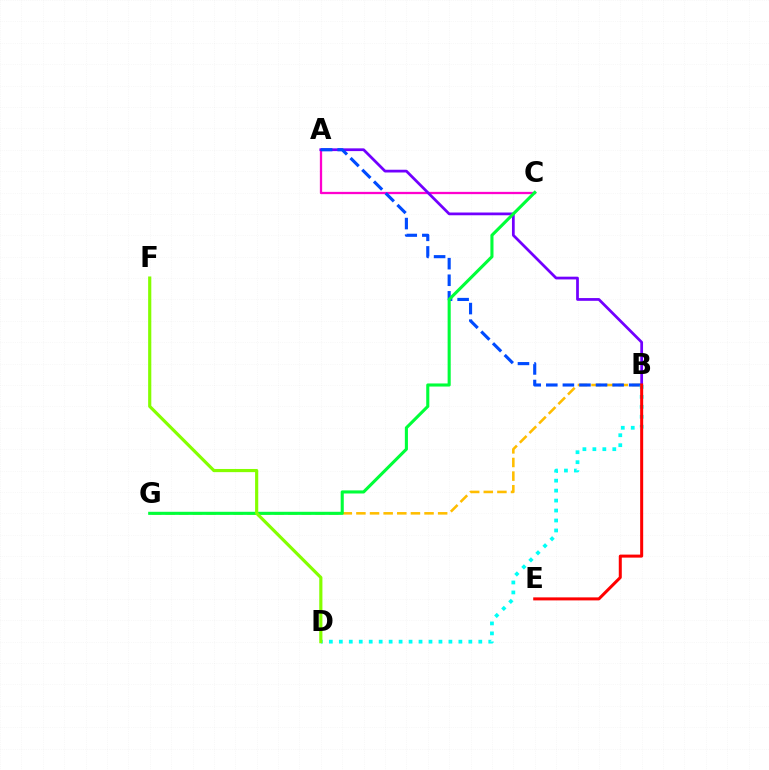{('A', 'C'): [{'color': '#ff00cf', 'line_style': 'solid', 'thickness': 1.65}], ('B', 'G'): [{'color': '#ffbd00', 'line_style': 'dashed', 'thickness': 1.85}], ('A', 'B'): [{'color': '#7200ff', 'line_style': 'solid', 'thickness': 1.98}, {'color': '#004bff', 'line_style': 'dashed', 'thickness': 2.25}], ('B', 'D'): [{'color': '#00fff6', 'line_style': 'dotted', 'thickness': 2.71}], ('C', 'G'): [{'color': '#00ff39', 'line_style': 'solid', 'thickness': 2.23}], ('B', 'E'): [{'color': '#ff0000', 'line_style': 'solid', 'thickness': 2.17}], ('D', 'F'): [{'color': '#84ff00', 'line_style': 'solid', 'thickness': 2.28}]}